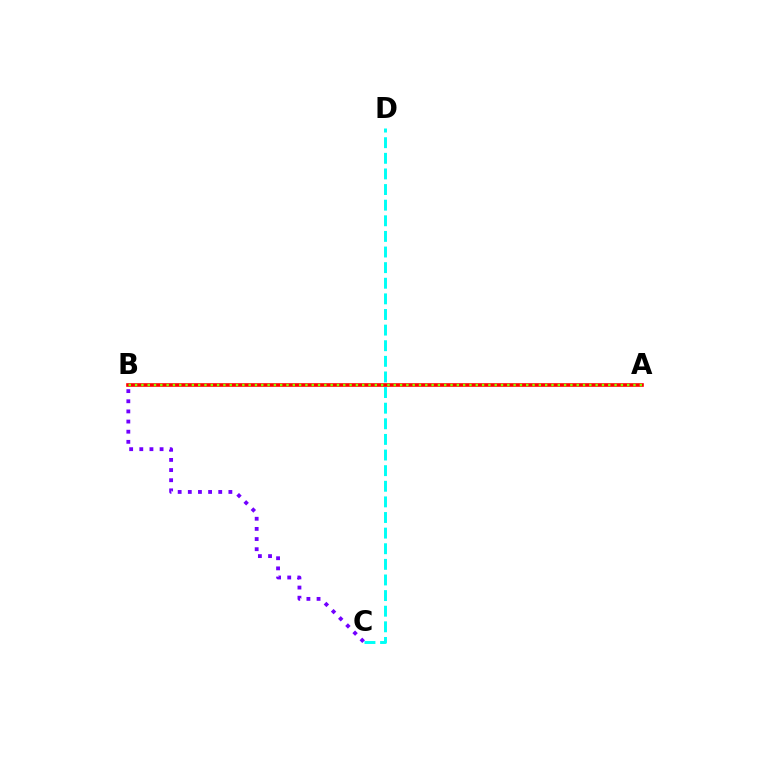{('B', 'C'): [{'color': '#7200ff', 'line_style': 'dotted', 'thickness': 2.76}], ('A', 'B'): [{'color': '#ff0000', 'line_style': 'solid', 'thickness': 2.61}, {'color': '#84ff00', 'line_style': 'dotted', 'thickness': 1.71}], ('C', 'D'): [{'color': '#00fff6', 'line_style': 'dashed', 'thickness': 2.12}]}